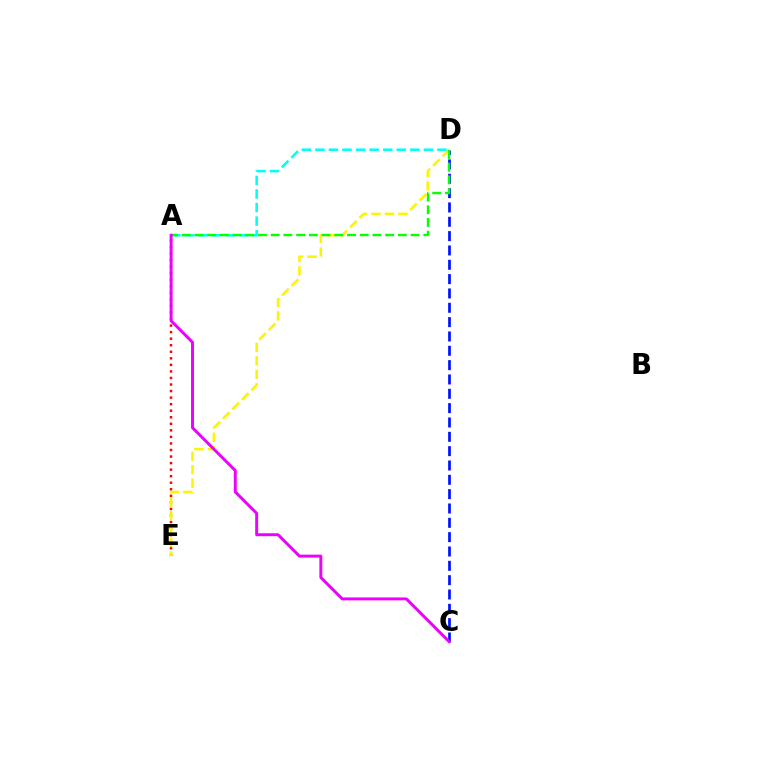{('A', 'E'): [{'color': '#ff0000', 'line_style': 'dotted', 'thickness': 1.78}], ('A', 'D'): [{'color': '#00fff6', 'line_style': 'dashed', 'thickness': 1.84}, {'color': '#08ff00', 'line_style': 'dashed', 'thickness': 1.73}], ('C', 'D'): [{'color': '#0010ff', 'line_style': 'dashed', 'thickness': 1.95}], ('D', 'E'): [{'color': '#fcf500', 'line_style': 'dashed', 'thickness': 1.83}], ('A', 'C'): [{'color': '#ee00ff', 'line_style': 'solid', 'thickness': 2.12}]}